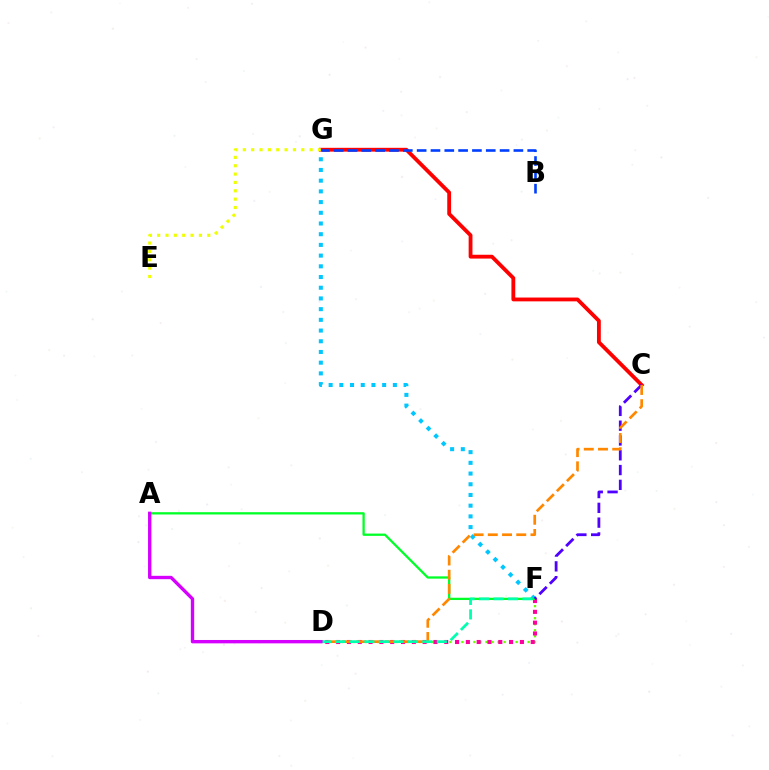{('F', 'G'): [{'color': '#00c7ff', 'line_style': 'dotted', 'thickness': 2.91}], ('C', 'G'): [{'color': '#ff0000', 'line_style': 'solid', 'thickness': 2.75}], ('D', 'F'): [{'color': '#66ff00', 'line_style': 'dotted', 'thickness': 1.64}, {'color': '#ff00a0', 'line_style': 'dotted', 'thickness': 2.94}, {'color': '#00ffaf', 'line_style': 'dashed', 'thickness': 1.97}], ('A', 'F'): [{'color': '#00ff27', 'line_style': 'solid', 'thickness': 1.65}], ('E', 'G'): [{'color': '#eeff00', 'line_style': 'dotted', 'thickness': 2.27}], ('C', 'F'): [{'color': '#4f00ff', 'line_style': 'dashed', 'thickness': 2.01}], ('B', 'G'): [{'color': '#003fff', 'line_style': 'dashed', 'thickness': 1.88}], ('C', 'D'): [{'color': '#ff8800', 'line_style': 'dashed', 'thickness': 1.93}], ('A', 'D'): [{'color': '#d600ff', 'line_style': 'solid', 'thickness': 2.42}]}